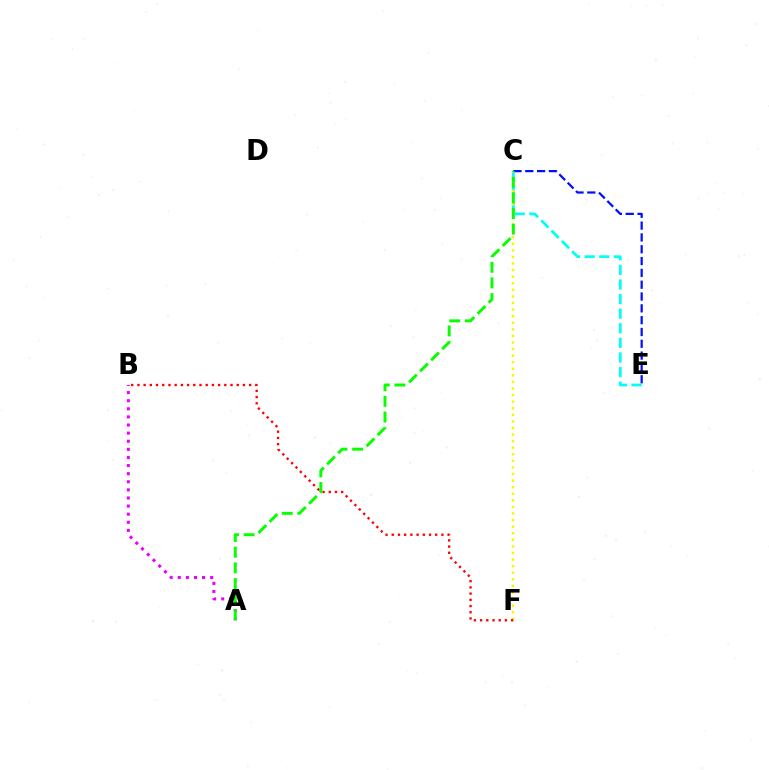{('A', 'B'): [{'color': '#ee00ff', 'line_style': 'dotted', 'thickness': 2.2}], ('C', 'E'): [{'color': '#00fff6', 'line_style': 'dashed', 'thickness': 1.98}, {'color': '#0010ff', 'line_style': 'dashed', 'thickness': 1.61}], ('C', 'F'): [{'color': '#fcf500', 'line_style': 'dotted', 'thickness': 1.79}], ('B', 'F'): [{'color': '#ff0000', 'line_style': 'dotted', 'thickness': 1.69}], ('A', 'C'): [{'color': '#08ff00', 'line_style': 'dashed', 'thickness': 2.13}]}